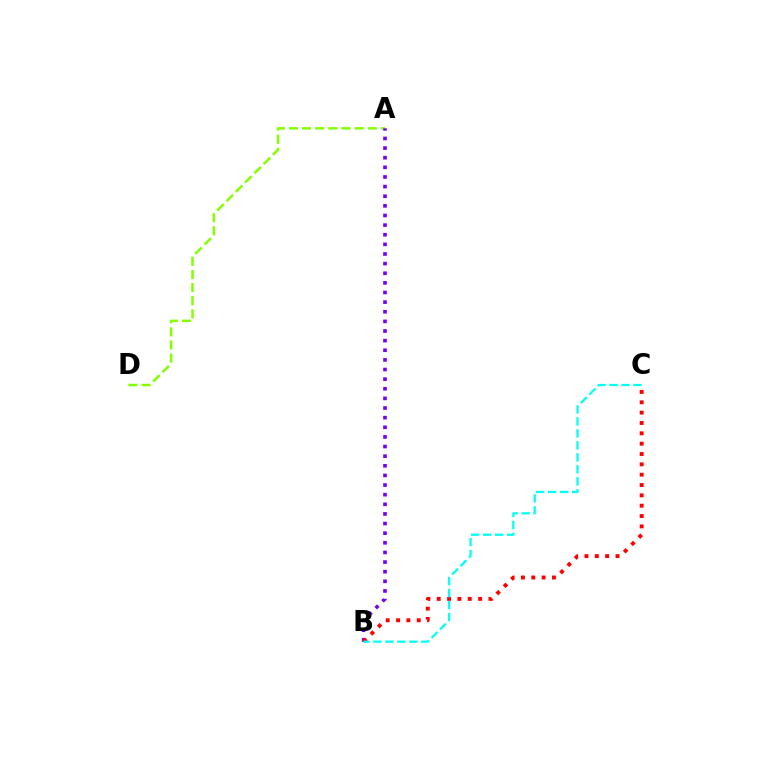{('A', 'D'): [{'color': '#84ff00', 'line_style': 'dashed', 'thickness': 1.78}], ('A', 'B'): [{'color': '#7200ff', 'line_style': 'dotted', 'thickness': 2.62}], ('B', 'C'): [{'color': '#ff0000', 'line_style': 'dotted', 'thickness': 2.81}, {'color': '#00fff6', 'line_style': 'dashed', 'thickness': 1.63}]}